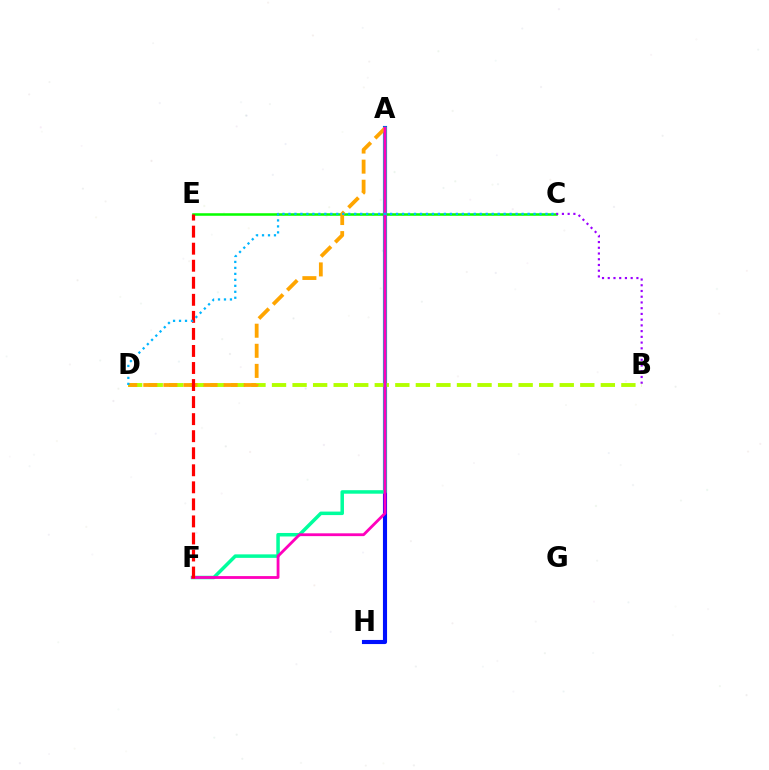{('C', 'E'): [{'color': '#08ff00', 'line_style': 'solid', 'thickness': 1.83}], ('A', 'H'): [{'color': '#0010ff', 'line_style': 'solid', 'thickness': 2.96}], ('B', 'C'): [{'color': '#9b00ff', 'line_style': 'dotted', 'thickness': 1.56}], ('B', 'D'): [{'color': '#b3ff00', 'line_style': 'dashed', 'thickness': 2.79}], ('A', 'F'): [{'color': '#00ff9d', 'line_style': 'solid', 'thickness': 2.52}, {'color': '#ff00bd', 'line_style': 'solid', 'thickness': 2.03}], ('A', 'D'): [{'color': '#ffa500', 'line_style': 'dashed', 'thickness': 2.73}], ('E', 'F'): [{'color': '#ff0000', 'line_style': 'dashed', 'thickness': 2.32}], ('C', 'D'): [{'color': '#00b5ff', 'line_style': 'dotted', 'thickness': 1.62}]}